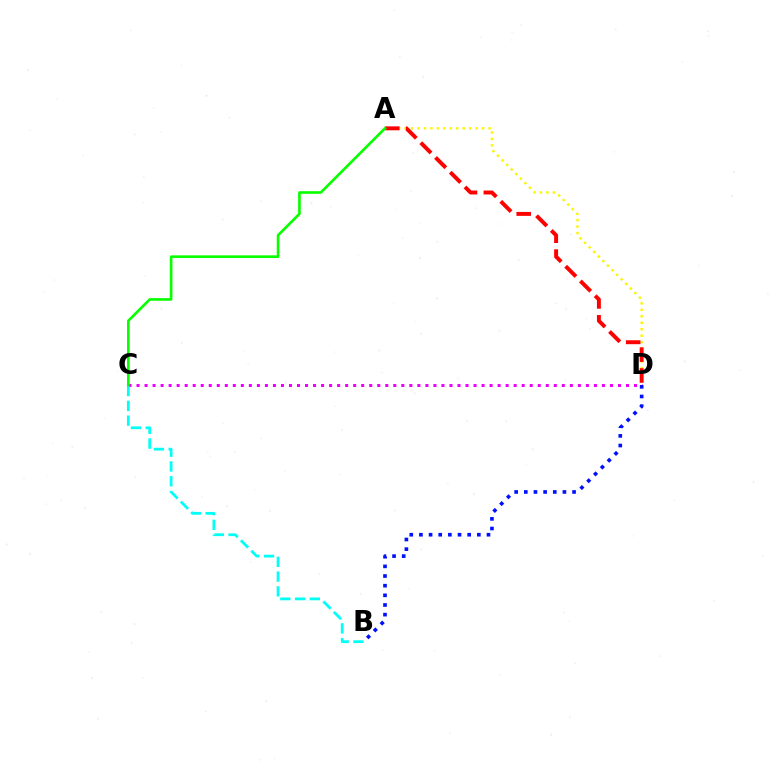{('C', 'D'): [{'color': '#ee00ff', 'line_style': 'dotted', 'thickness': 2.18}], ('A', 'D'): [{'color': '#fcf500', 'line_style': 'dotted', 'thickness': 1.76}, {'color': '#ff0000', 'line_style': 'dashed', 'thickness': 2.83}], ('B', 'C'): [{'color': '#00fff6', 'line_style': 'dashed', 'thickness': 2.01}], ('B', 'D'): [{'color': '#0010ff', 'line_style': 'dotted', 'thickness': 2.62}], ('A', 'C'): [{'color': '#08ff00', 'line_style': 'solid', 'thickness': 1.9}]}